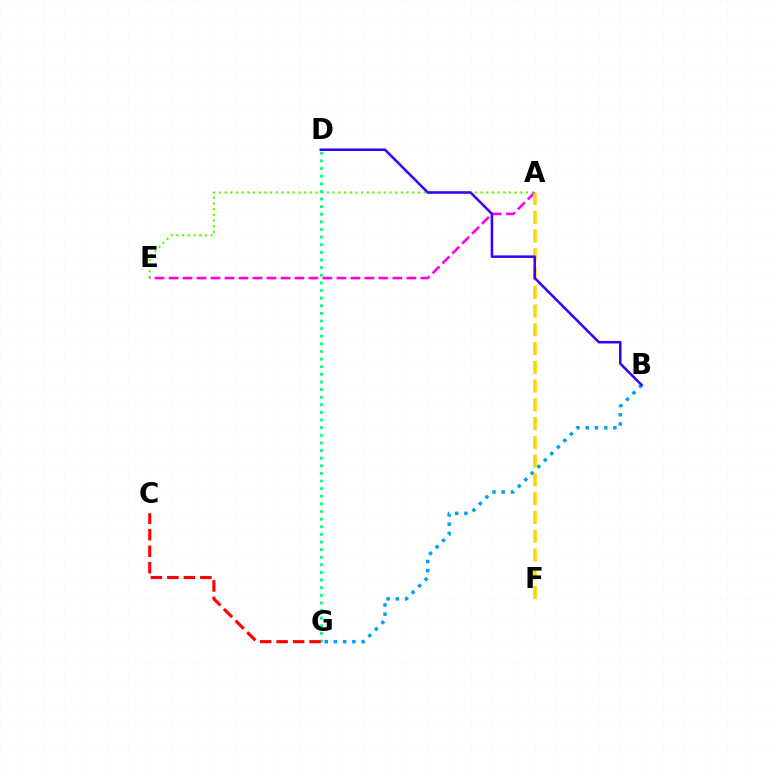{('B', 'G'): [{'color': '#009eff', 'line_style': 'dotted', 'thickness': 2.5}], ('A', 'E'): [{'color': '#4fff00', 'line_style': 'dotted', 'thickness': 1.55}, {'color': '#ff00ed', 'line_style': 'dashed', 'thickness': 1.9}], ('A', 'F'): [{'color': '#ffd500', 'line_style': 'dashed', 'thickness': 2.55}], ('D', 'G'): [{'color': '#00ff86', 'line_style': 'dotted', 'thickness': 2.07}], ('C', 'G'): [{'color': '#ff0000', 'line_style': 'dashed', 'thickness': 2.24}], ('B', 'D'): [{'color': '#3700ff', 'line_style': 'solid', 'thickness': 1.82}]}